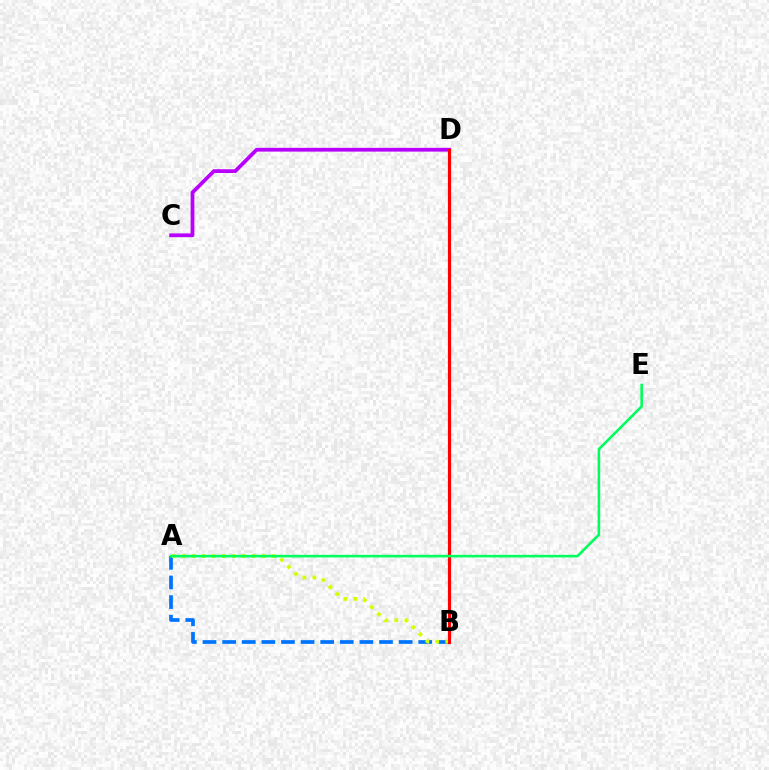{('A', 'B'): [{'color': '#0074ff', 'line_style': 'dashed', 'thickness': 2.66}, {'color': '#d1ff00', 'line_style': 'dotted', 'thickness': 2.71}], ('C', 'D'): [{'color': '#b900ff', 'line_style': 'solid', 'thickness': 2.71}], ('B', 'D'): [{'color': '#ff0000', 'line_style': 'solid', 'thickness': 2.28}], ('A', 'E'): [{'color': '#00ff5c', 'line_style': 'solid', 'thickness': 1.87}]}